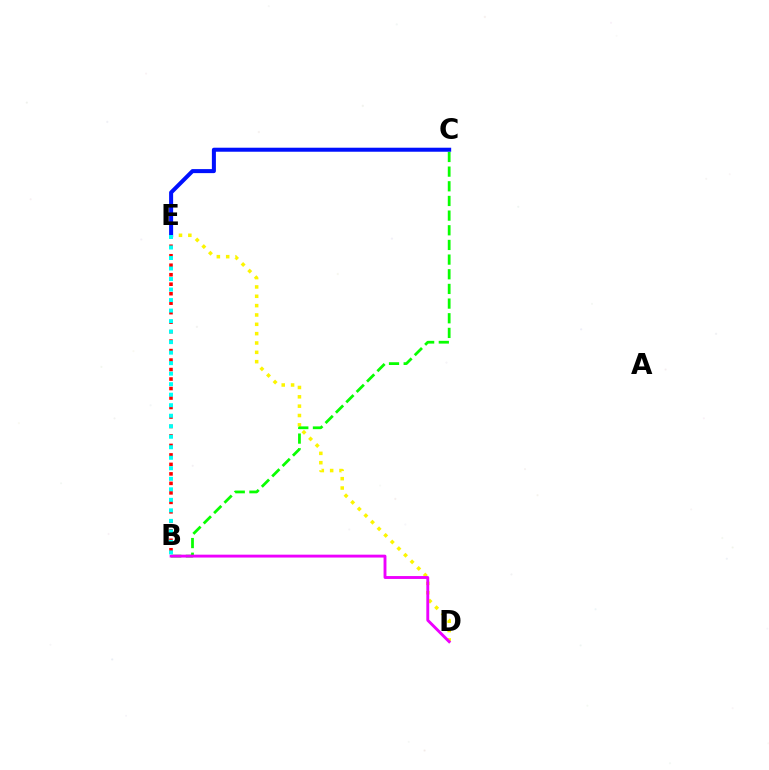{('D', 'E'): [{'color': '#fcf500', 'line_style': 'dotted', 'thickness': 2.54}], ('B', 'C'): [{'color': '#08ff00', 'line_style': 'dashed', 'thickness': 1.99}], ('B', 'D'): [{'color': '#ee00ff', 'line_style': 'solid', 'thickness': 2.08}], ('B', 'E'): [{'color': '#ff0000', 'line_style': 'dotted', 'thickness': 2.58}, {'color': '#00fff6', 'line_style': 'dotted', 'thickness': 2.86}], ('C', 'E'): [{'color': '#0010ff', 'line_style': 'solid', 'thickness': 2.89}]}